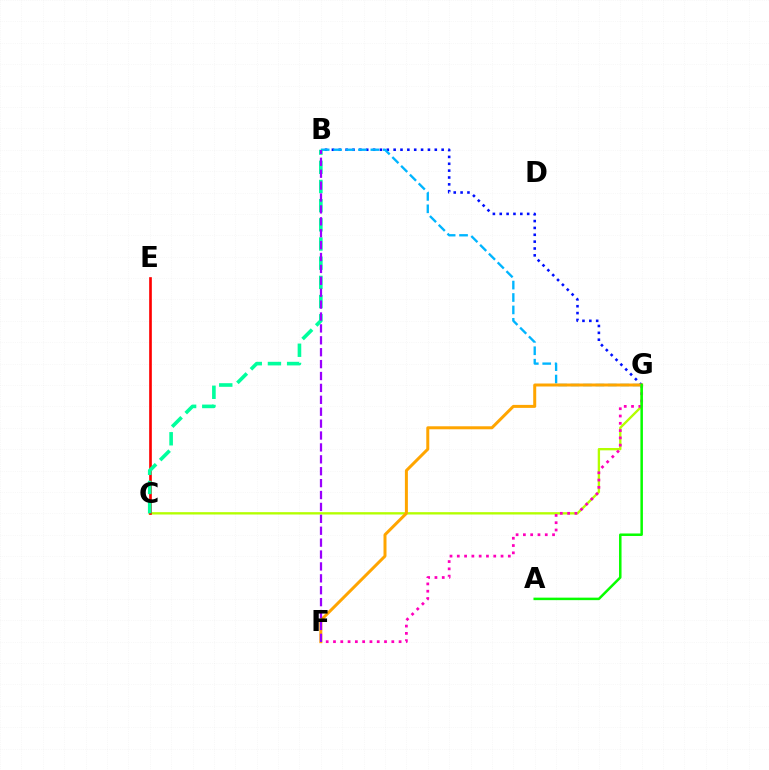{('C', 'G'): [{'color': '#b3ff00', 'line_style': 'solid', 'thickness': 1.69}], ('B', 'G'): [{'color': '#0010ff', 'line_style': 'dotted', 'thickness': 1.86}, {'color': '#00b5ff', 'line_style': 'dashed', 'thickness': 1.69}], ('F', 'G'): [{'color': '#ff00bd', 'line_style': 'dotted', 'thickness': 1.98}, {'color': '#ffa500', 'line_style': 'solid', 'thickness': 2.16}], ('C', 'E'): [{'color': '#ff0000', 'line_style': 'solid', 'thickness': 1.91}], ('B', 'C'): [{'color': '#00ff9d', 'line_style': 'dashed', 'thickness': 2.61}], ('A', 'G'): [{'color': '#08ff00', 'line_style': 'solid', 'thickness': 1.8}], ('B', 'F'): [{'color': '#9b00ff', 'line_style': 'dashed', 'thickness': 1.62}]}